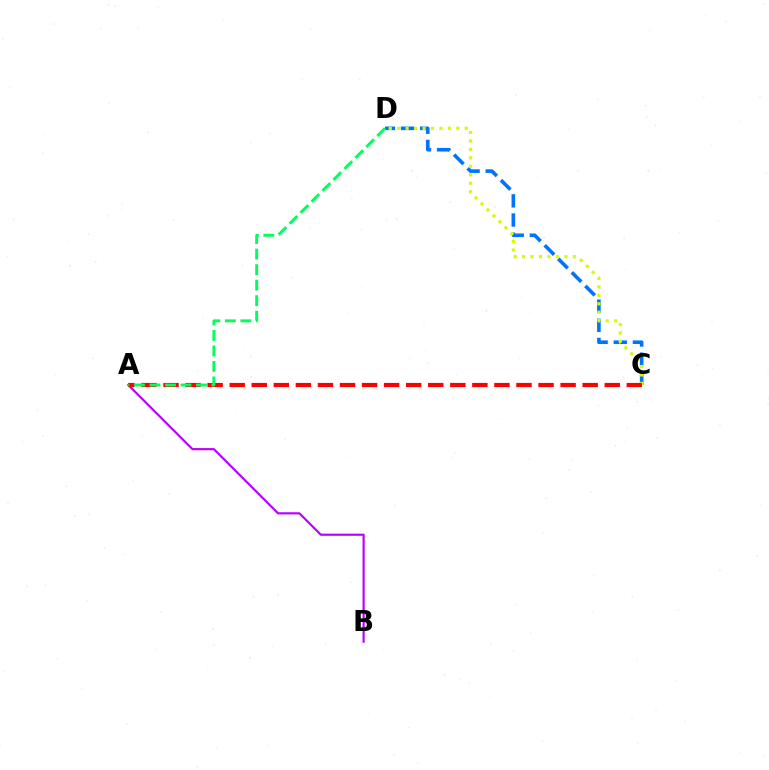{('A', 'B'): [{'color': '#b900ff', 'line_style': 'solid', 'thickness': 1.56}], ('C', 'D'): [{'color': '#0074ff', 'line_style': 'dashed', 'thickness': 2.6}, {'color': '#d1ff00', 'line_style': 'dotted', 'thickness': 2.3}], ('A', 'C'): [{'color': '#ff0000', 'line_style': 'dashed', 'thickness': 3.0}], ('A', 'D'): [{'color': '#00ff5c', 'line_style': 'dashed', 'thickness': 2.11}]}